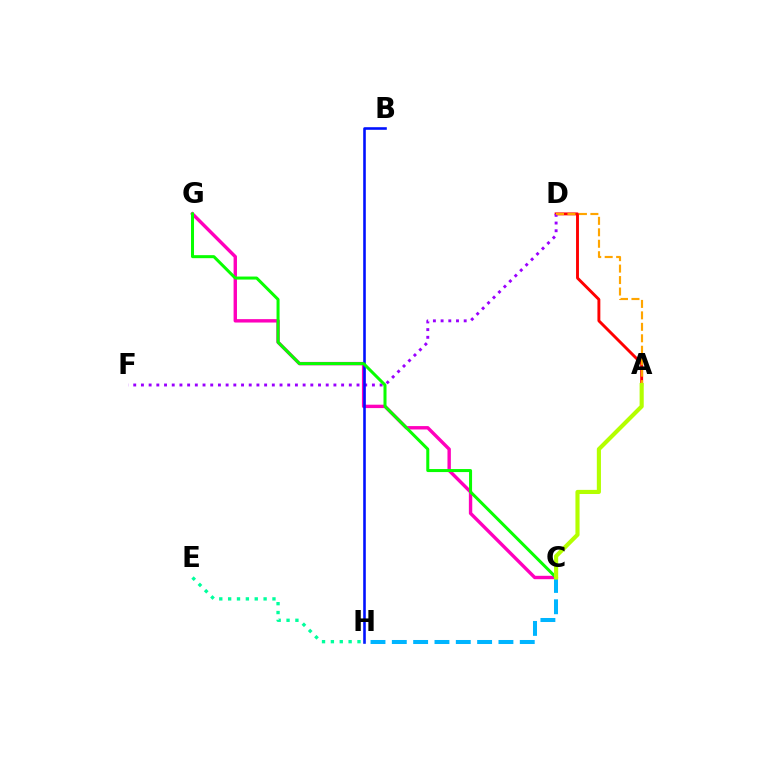{('A', 'D'): [{'color': '#ff0000', 'line_style': 'solid', 'thickness': 2.09}, {'color': '#ffa500', 'line_style': 'dashed', 'thickness': 1.56}], ('D', 'F'): [{'color': '#9b00ff', 'line_style': 'dotted', 'thickness': 2.09}], ('C', 'G'): [{'color': '#ff00bd', 'line_style': 'solid', 'thickness': 2.44}, {'color': '#08ff00', 'line_style': 'solid', 'thickness': 2.17}], ('B', 'H'): [{'color': '#0010ff', 'line_style': 'solid', 'thickness': 1.87}], ('C', 'H'): [{'color': '#00b5ff', 'line_style': 'dashed', 'thickness': 2.9}], ('A', 'C'): [{'color': '#b3ff00', 'line_style': 'solid', 'thickness': 2.97}], ('E', 'H'): [{'color': '#00ff9d', 'line_style': 'dotted', 'thickness': 2.41}]}